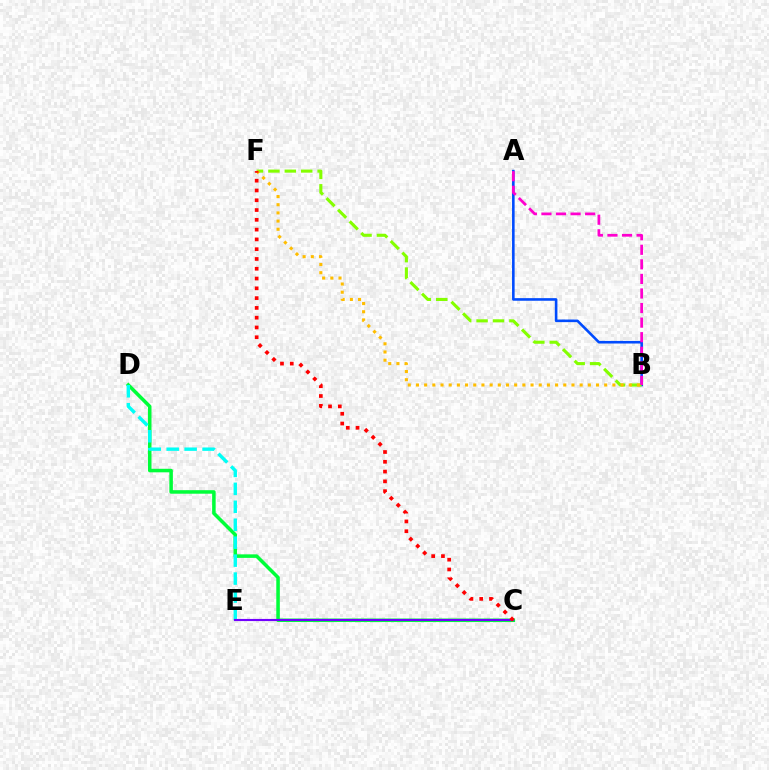{('C', 'D'): [{'color': '#00ff39', 'line_style': 'solid', 'thickness': 2.54}], ('A', 'B'): [{'color': '#004bff', 'line_style': 'solid', 'thickness': 1.87}, {'color': '#ff00cf', 'line_style': 'dashed', 'thickness': 1.98}], ('B', 'F'): [{'color': '#84ff00', 'line_style': 'dashed', 'thickness': 2.23}, {'color': '#ffbd00', 'line_style': 'dotted', 'thickness': 2.22}], ('D', 'E'): [{'color': '#00fff6', 'line_style': 'dashed', 'thickness': 2.44}], ('C', 'E'): [{'color': '#7200ff', 'line_style': 'solid', 'thickness': 1.53}], ('C', 'F'): [{'color': '#ff0000', 'line_style': 'dotted', 'thickness': 2.66}]}